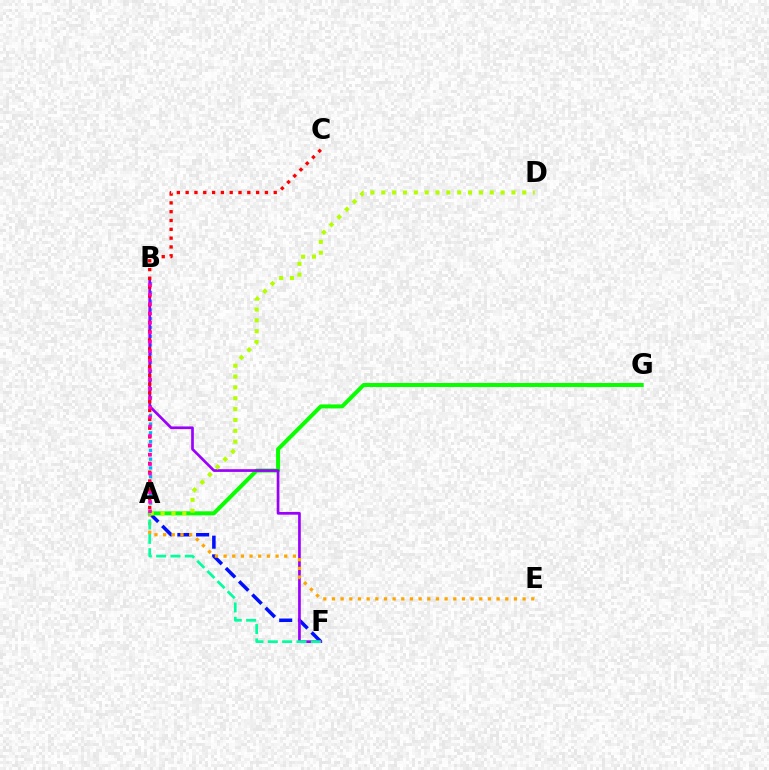{('A', 'F'): [{'color': '#0010ff', 'line_style': 'dashed', 'thickness': 2.54}, {'color': '#00ff9d', 'line_style': 'dashed', 'thickness': 1.95}], ('A', 'G'): [{'color': '#08ff00', 'line_style': 'solid', 'thickness': 2.87}], ('A', 'B'): [{'color': '#00b5ff', 'line_style': 'dotted', 'thickness': 2.38}, {'color': '#ff00bd', 'line_style': 'dotted', 'thickness': 2.56}], ('B', 'F'): [{'color': '#9b00ff', 'line_style': 'solid', 'thickness': 1.94}], ('A', 'E'): [{'color': '#ffa500', 'line_style': 'dotted', 'thickness': 2.35}], ('A', 'D'): [{'color': '#b3ff00', 'line_style': 'dotted', 'thickness': 2.95}], ('A', 'C'): [{'color': '#ff0000', 'line_style': 'dotted', 'thickness': 2.39}]}